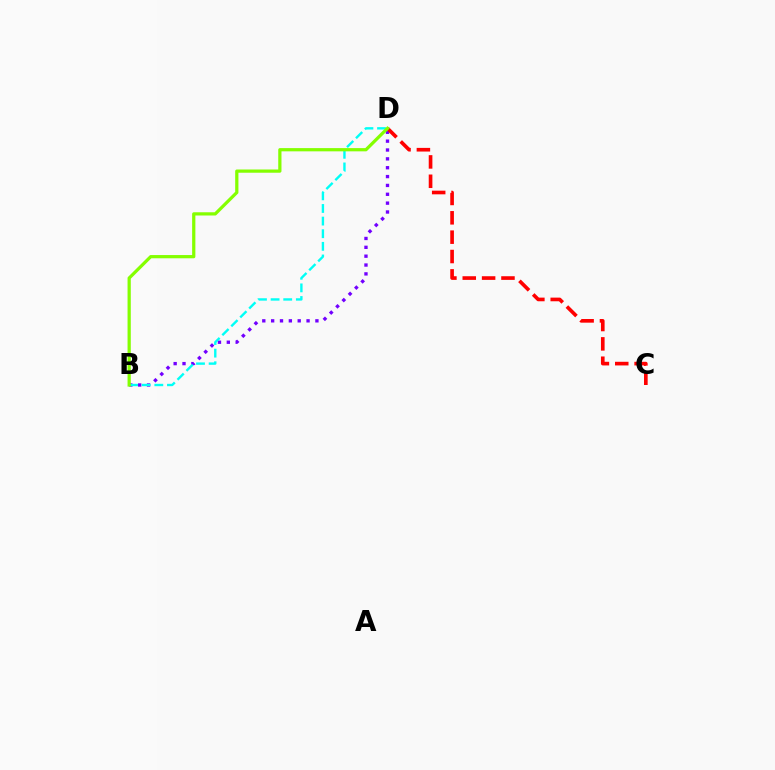{('B', 'D'): [{'color': '#7200ff', 'line_style': 'dotted', 'thickness': 2.41}, {'color': '#00fff6', 'line_style': 'dashed', 'thickness': 1.71}, {'color': '#84ff00', 'line_style': 'solid', 'thickness': 2.33}], ('C', 'D'): [{'color': '#ff0000', 'line_style': 'dashed', 'thickness': 2.63}]}